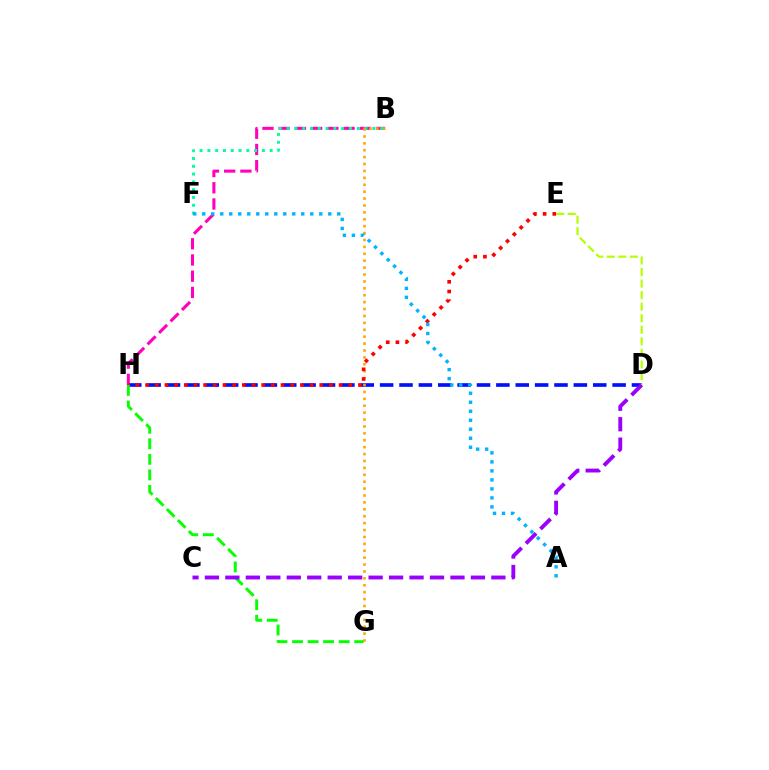{('D', 'H'): [{'color': '#0010ff', 'line_style': 'dashed', 'thickness': 2.63}], ('B', 'H'): [{'color': '#ff00bd', 'line_style': 'dashed', 'thickness': 2.2}], ('B', 'F'): [{'color': '#00ff9d', 'line_style': 'dotted', 'thickness': 2.12}], ('B', 'G'): [{'color': '#ffa500', 'line_style': 'dotted', 'thickness': 1.88}], ('E', 'H'): [{'color': '#ff0000', 'line_style': 'dotted', 'thickness': 2.63}], ('D', 'E'): [{'color': '#b3ff00', 'line_style': 'dashed', 'thickness': 1.57}], ('G', 'H'): [{'color': '#08ff00', 'line_style': 'dashed', 'thickness': 2.11}], ('C', 'D'): [{'color': '#9b00ff', 'line_style': 'dashed', 'thickness': 2.78}], ('A', 'F'): [{'color': '#00b5ff', 'line_style': 'dotted', 'thickness': 2.45}]}